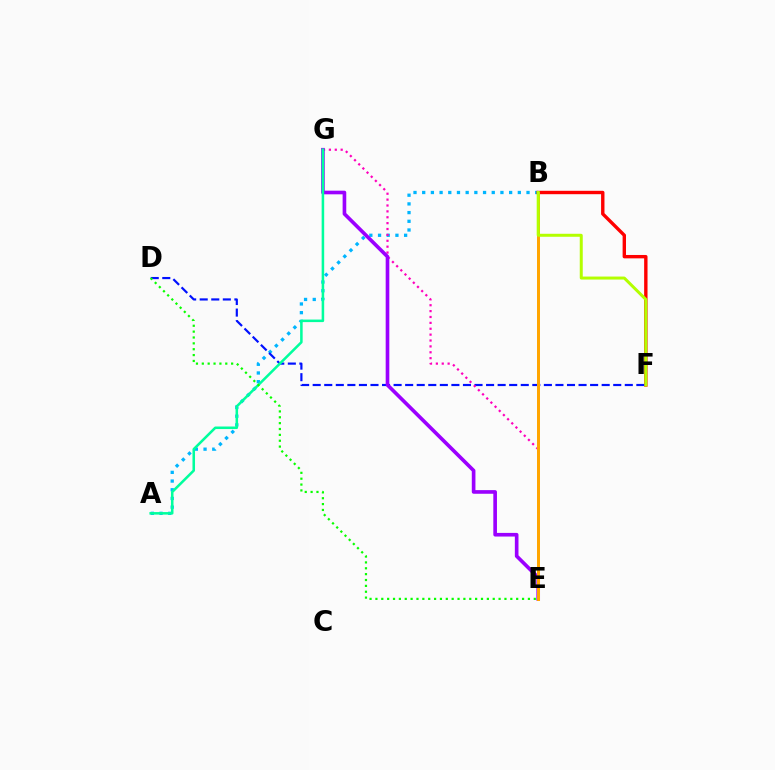{('A', 'B'): [{'color': '#00b5ff', 'line_style': 'dotted', 'thickness': 2.36}], ('B', 'F'): [{'color': '#ff0000', 'line_style': 'solid', 'thickness': 2.44}, {'color': '#b3ff00', 'line_style': 'solid', 'thickness': 2.15}], ('D', 'F'): [{'color': '#0010ff', 'line_style': 'dashed', 'thickness': 1.57}], ('E', 'G'): [{'color': '#ff00bd', 'line_style': 'dotted', 'thickness': 1.6}, {'color': '#9b00ff', 'line_style': 'solid', 'thickness': 2.62}], ('A', 'G'): [{'color': '#00ff9d', 'line_style': 'solid', 'thickness': 1.83}], ('B', 'E'): [{'color': '#ffa500', 'line_style': 'solid', 'thickness': 2.16}], ('D', 'E'): [{'color': '#08ff00', 'line_style': 'dotted', 'thickness': 1.59}]}